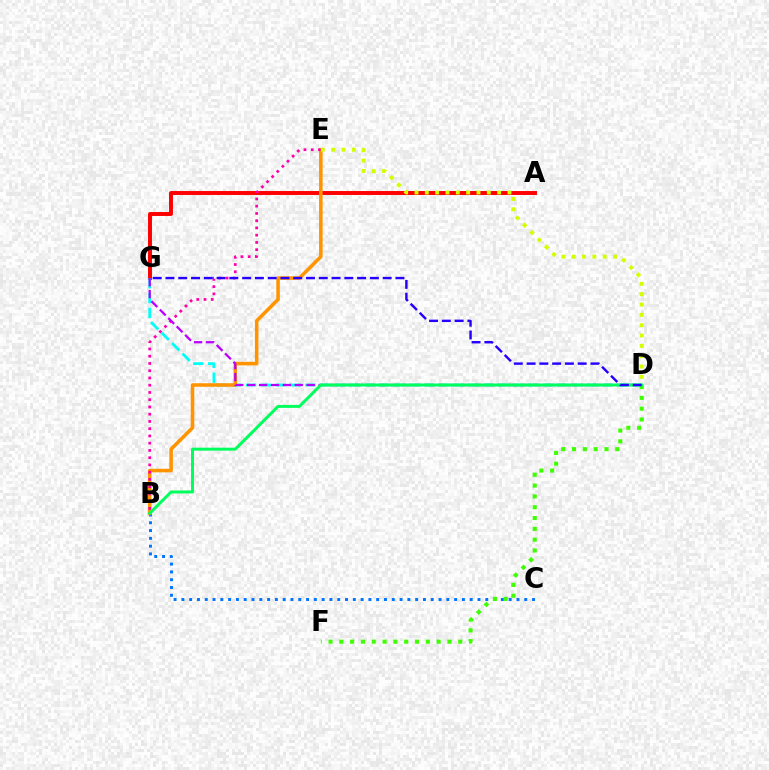{('B', 'C'): [{'color': '#0074ff', 'line_style': 'dotted', 'thickness': 2.12}], ('A', 'G'): [{'color': '#ff0000', 'line_style': 'solid', 'thickness': 2.83}], ('D', 'G'): [{'color': '#00fff6', 'line_style': 'dashed', 'thickness': 2.02}, {'color': '#b900ff', 'line_style': 'dashed', 'thickness': 1.62}, {'color': '#2500ff', 'line_style': 'dashed', 'thickness': 1.74}], ('D', 'F'): [{'color': '#3dff00', 'line_style': 'dotted', 'thickness': 2.94}], ('B', 'E'): [{'color': '#ff9400', 'line_style': 'solid', 'thickness': 2.55}, {'color': '#ff00ac', 'line_style': 'dotted', 'thickness': 1.97}], ('D', 'E'): [{'color': '#d1ff00', 'line_style': 'dotted', 'thickness': 2.81}], ('B', 'D'): [{'color': '#00ff5c', 'line_style': 'solid', 'thickness': 2.14}]}